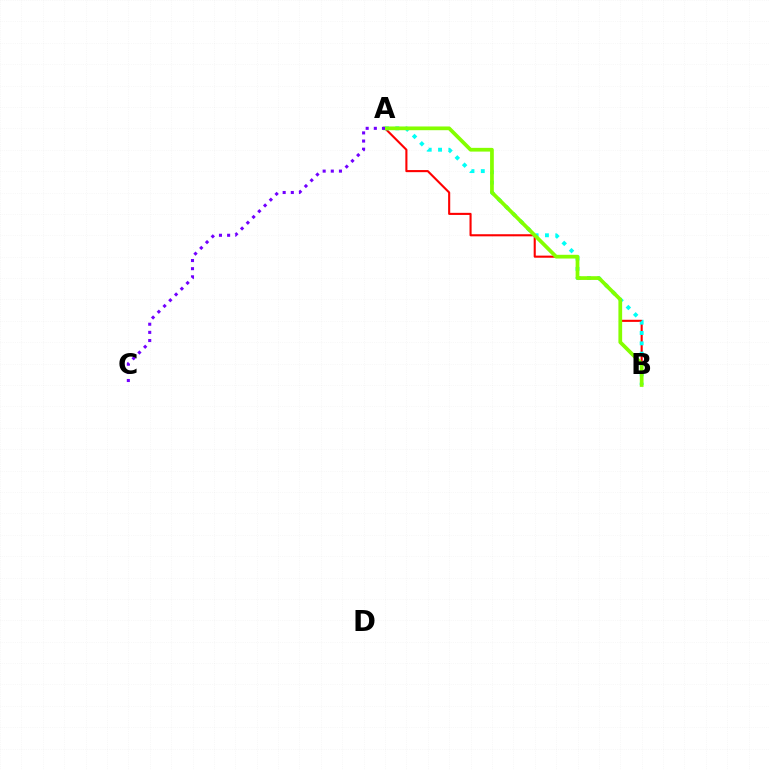{('A', 'B'): [{'color': '#ff0000', 'line_style': 'solid', 'thickness': 1.51}, {'color': '#00fff6', 'line_style': 'dotted', 'thickness': 2.81}, {'color': '#84ff00', 'line_style': 'solid', 'thickness': 2.69}], ('A', 'C'): [{'color': '#7200ff', 'line_style': 'dotted', 'thickness': 2.21}]}